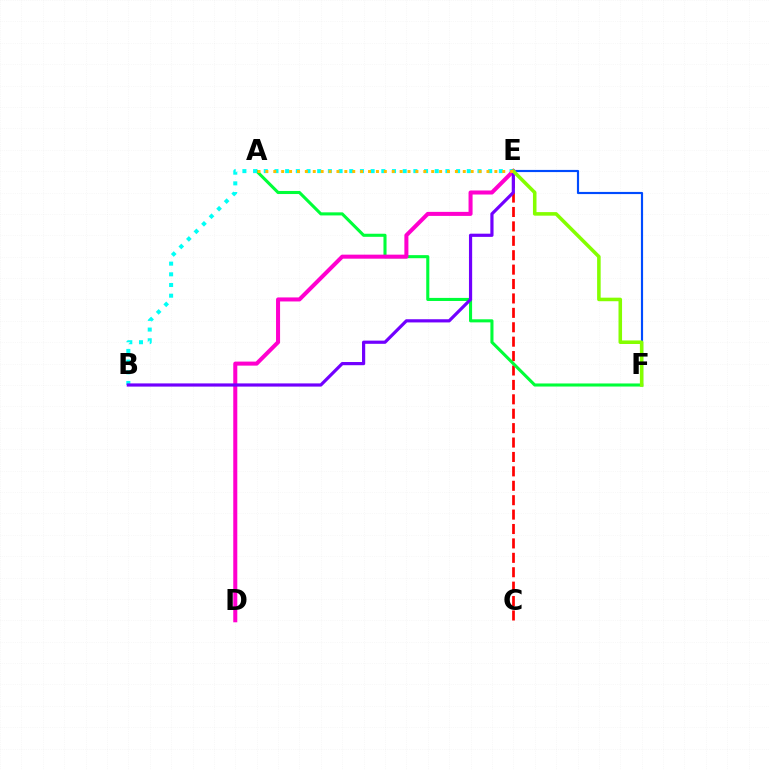{('C', 'E'): [{'color': '#ff0000', 'line_style': 'dashed', 'thickness': 1.96}], ('E', 'F'): [{'color': '#004bff', 'line_style': 'solid', 'thickness': 1.56}, {'color': '#84ff00', 'line_style': 'solid', 'thickness': 2.56}], ('A', 'F'): [{'color': '#00ff39', 'line_style': 'solid', 'thickness': 2.22}], ('B', 'E'): [{'color': '#00fff6', 'line_style': 'dotted', 'thickness': 2.9}, {'color': '#7200ff', 'line_style': 'solid', 'thickness': 2.3}], ('D', 'E'): [{'color': '#ff00cf', 'line_style': 'solid', 'thickness': 2.91}], ('A', 'E'): [{'color': '#ffbd00', 'line_style': 'dotted', 'thickness': 2.15}]}